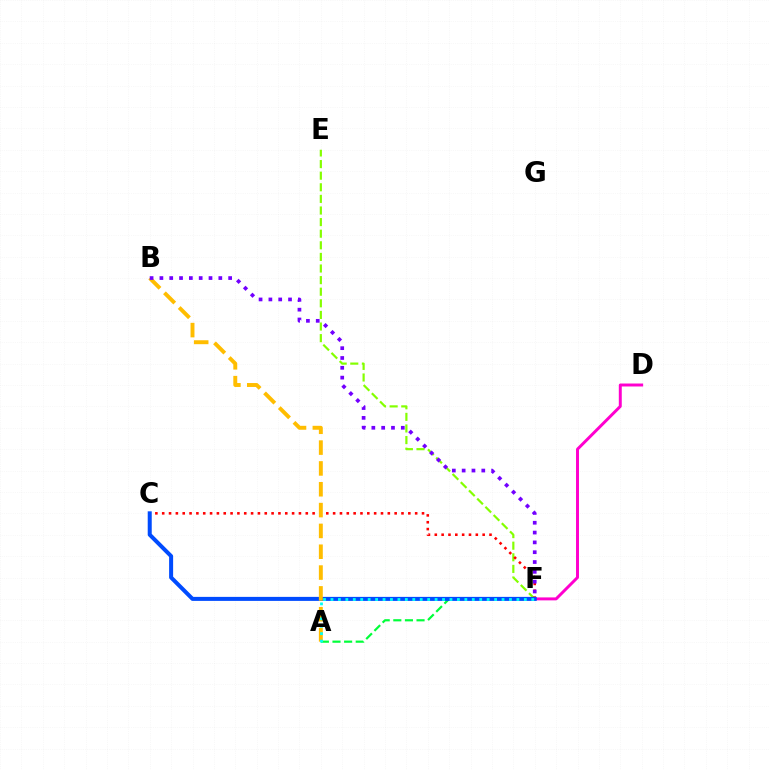{('E', 'F'): [{'color': '#84ff00', 'line_style': 'dashed', 'thickness': 1.58}], ('A', 'F'): [{'color': '#00ff39', 'line_style': 'dashed', 'thickness': 1.58}, {'color': '#00fff6', 'line_style': 'dotted', 'thickness': 2.02}], ('D', 'F'): [{'color': '#ff00cf', 'line_style': 'solid', 'thickness': 2.13}], ('C', 'F'): [{'color': '#ff0000', 'line_style': 'dotted', 'thickness': 1.86}, {'color': '#004bff', 'line_style': 'solid', 'thickness': 2.89}], ('A', 'B'): [{'color': '#ffbd00', 'line_style': 'dashed', 'thickness': 2.83}], ('B', 'F'): [{'color': '#7200ff', 'line_style': 'dotted', 'thickness': 2.67}]}